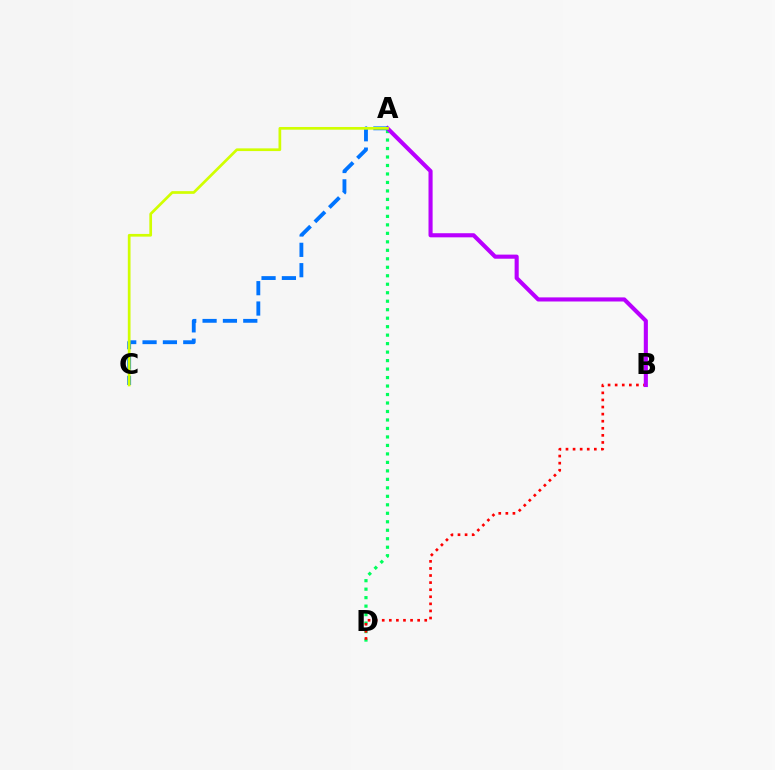{('A', 'D'): [{'color': '#00ff5c', 'line_style': 'dotted', 'thickness': 2.3}], ('B', 'D'): [{'color': '#ff0000', 'line_style': 'dotted', 'thickness': 1.92}], ('A', 'B'): [{'color': '#b900ff', 'line_style': 'solid', 'thickness': 2.96}], ('A', 'C'): [{'color': '#0074ff', 'line_style': 'dashed', 'thickness': 2.76}, {'color': '#d1ff00', 'line_style': 'solid', 'thickness': 1.95}]}